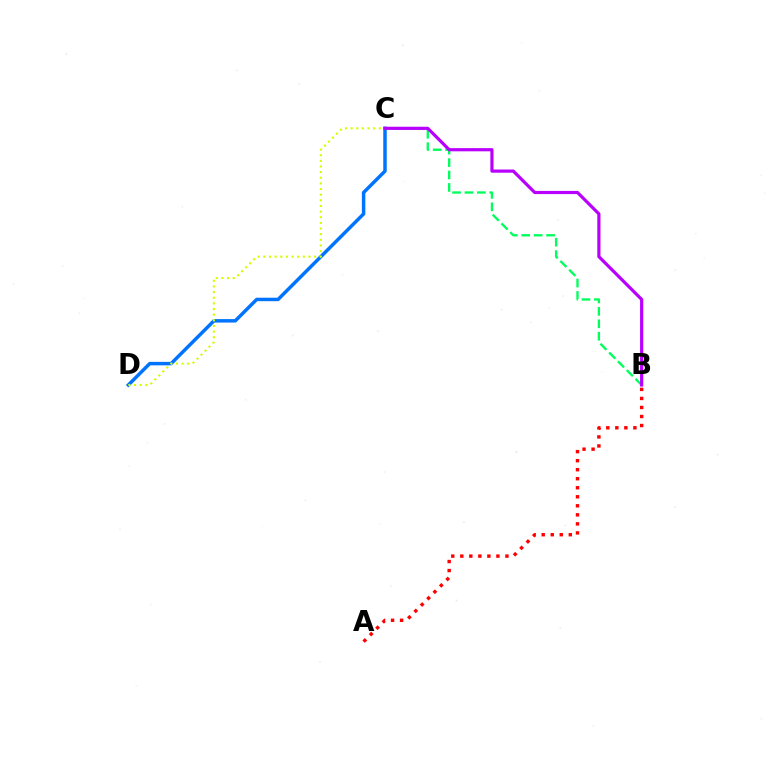{('C', 'D'): [{'color': '#0074ff', 'line_style': 'solid', 'thickness': 2.5}, {'color': '#d1ff00', 'line_style': 'dotted', 'thickness': 1.53}], ('B', 'C'): [{'color': '#00ff5c', 'line_style': 'dashed', 'thickness': 1.69}, {'color': '#b900ff', 'line_style': 'solid', 'thickness': 2.29}], ('A', 'B'): [{'color': '#ff0000', 'line_style': 'dotted', 'thickness': 2.45}]}